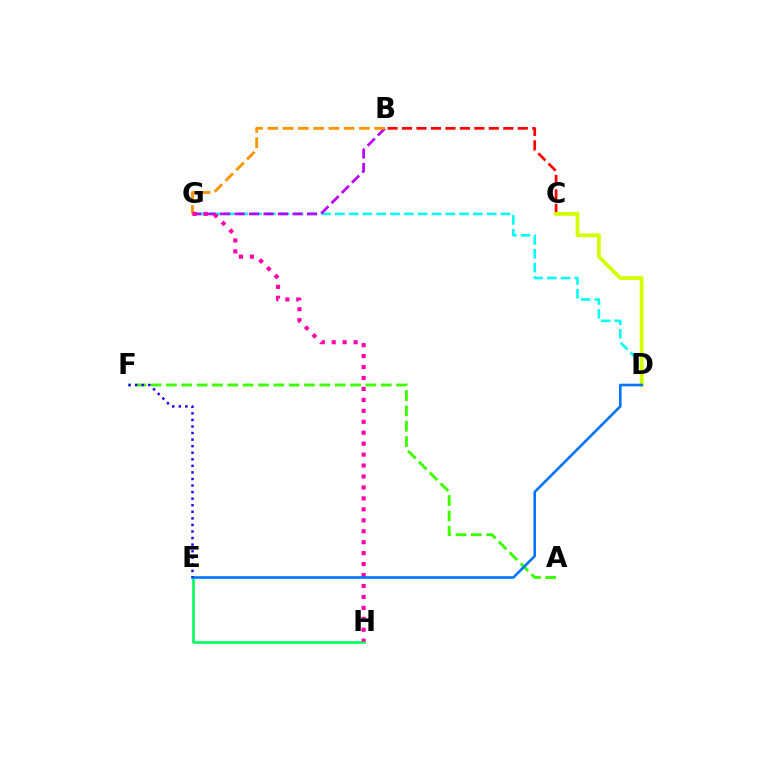{('D', 'G'): [{'color': '#00fff6', 'line_style': 'dashed', 'thickness': 1.88}], ('A', 'F'): [{'color': '#3dff00', 'line_style': 'dashed', 'thickness': 2.08}], ('B', 'G'): [{'color': '#b900ff', 'line_style': 'dashed', 'thickness': 1.97}, {'color': '#ff9400', 'line_style': 'dashed', 'thickness': 2.07}], ('B', 'C'): [{'color': '#ff0000', 'line_style': 'dashed', 'thickness': 1.97}], ('E', 'H'): [{'color': '#00ff5c', 'line_style': 'solid', 'thickness': 1.88}], ('G', 'H'): [{'color': '#ff00ac', 'line_style': 'dotted', 'thickness': 2.97}], ('C', 'D'): [{'color': '#d1ff00', 'line_style': 'solid', 'thickness': 2.75}], ('D', 'E'): [{'color': '#0074ff', 'line_style': 'solid', 'thickness': 1.87}], ('E', 'F'): [{'color': '#2500ff', 'line_style': 'dotted', 'thickness': 1.78}]}